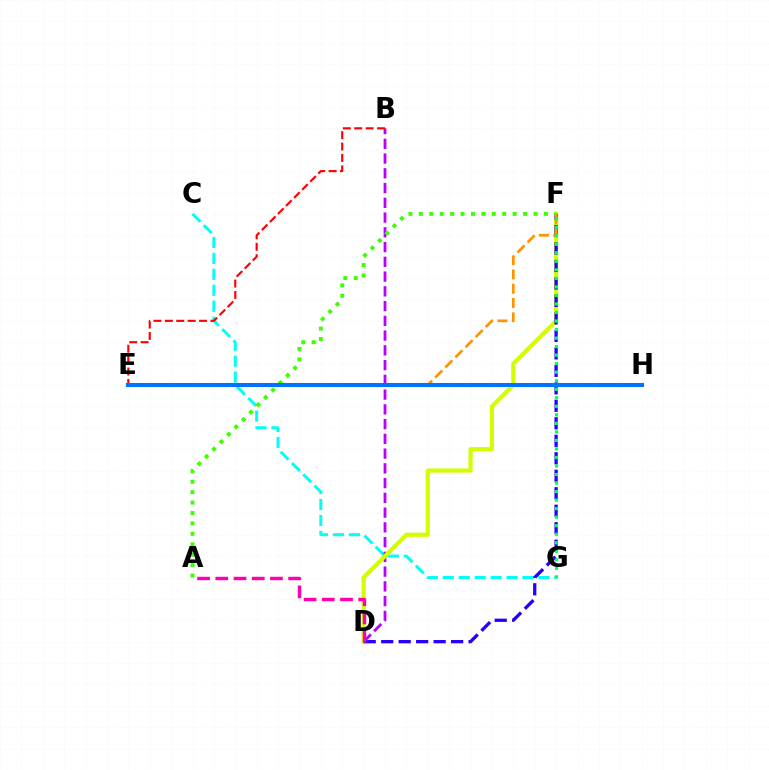{('C', 'G'): [{'color': '#00fff6', 'line_style': 'dashed', 'thickness': 2.17}], ('B', 'D'): [{'color': '#b900ff', 'line_style': 'dashed', 'thickness': 2.0}], ('D', 'F'): [{'color': '#d1ff00', 'line_style': 'solid', 'thickness': 3.0}, {'color': '#2500ff', 'line_style': 'dashed', 'thickness': 2.38}], ('E', 'F'): [{'color': '#ff9400', 'line_style': 'dashed', 'thickness': 1.94}], ('A', 'F'): [{'color': '#3dff00', 'line_style': 'dotted', 'thickness': 2.83}], ('F', 'G'): [{'color': '#00ff5c', 'line_style': 'dotted', 'thickness': 2.32}], ('B', 'E'): [{'color': '#ff0000', 'line_style': 'dashed', 'thickness': 1.55}], ('E', 'H'): [{'color': '#0074ff', 'line_style': 'solid', 'thickness': 2.9}], ('A', 'D'): [{'color': '#ff00ac', 'line_style': 'dashed', 'thickness': 2.47}]}